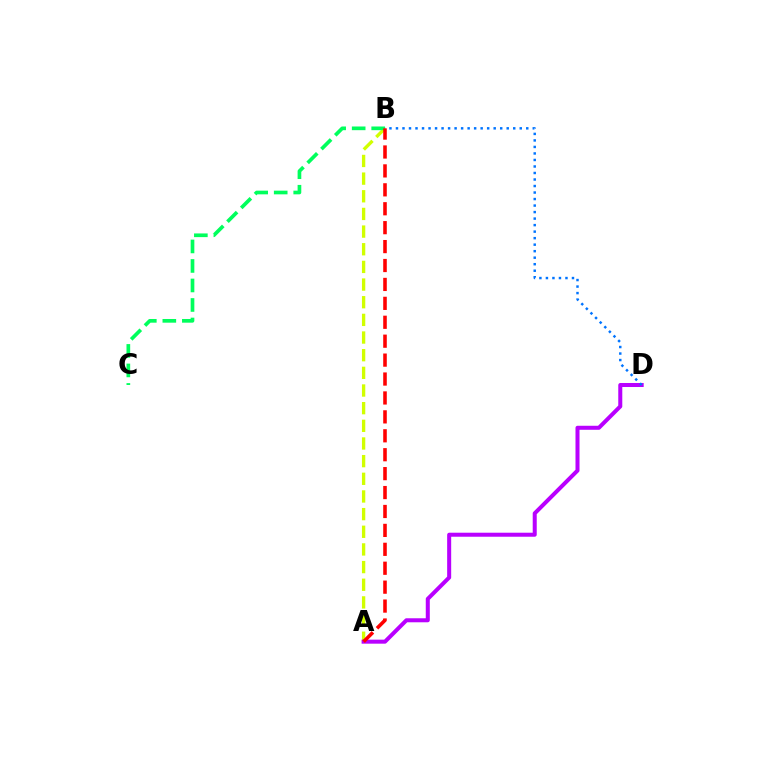{('A', 'B'): [{'color': '#d1ff00', 'line_style': 'dashed', 'thickness': 2.4}, {'color': '#ff0000', 'line_style': 'dashed', 'thickness': 2.57}], ('A', 'D'): [{'color': '#b900ff', 'line_style': 'solid', 'thickness': 2.89}], ('B', 'D'): [{'color': '#0074ff', 'line_style': 'dotted', 'thickness': 1.77}], ('B', 'C'): [{'color': '#00ff5c', 'line_style': 'dashed', 'thickness': 2.65}]}